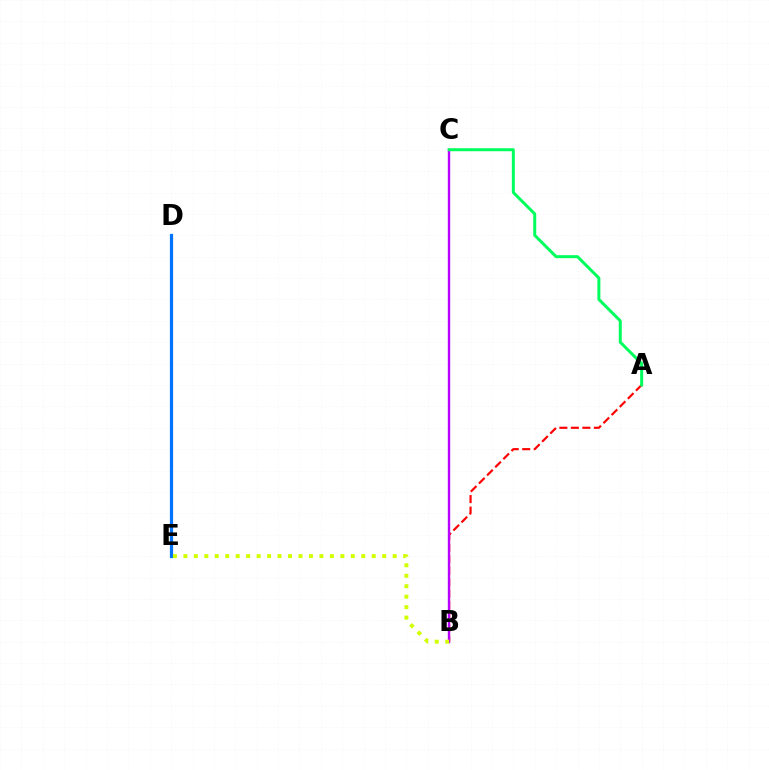{('A', 'B'): [{'color': '#ff0000', 'line_style': 'dashed', 'thickness': 1.56}], ('D', 'E'): [{'color': '#0074ff', 'line_style': 'solid', 'thickness': 2.31}], ('B', 'C'): [{'color': '#b900ff', 'line_style': 'solid', 'thickness': 1.71}], ('B', 'E'): [{'color': '#d1ff00', 'line_style': 'dotted', 'thickness': 2.84}], ('A', 'C'): [{'color': '#00ff5c', 'line_style': 'solid', 'thickness': 2.15}]}